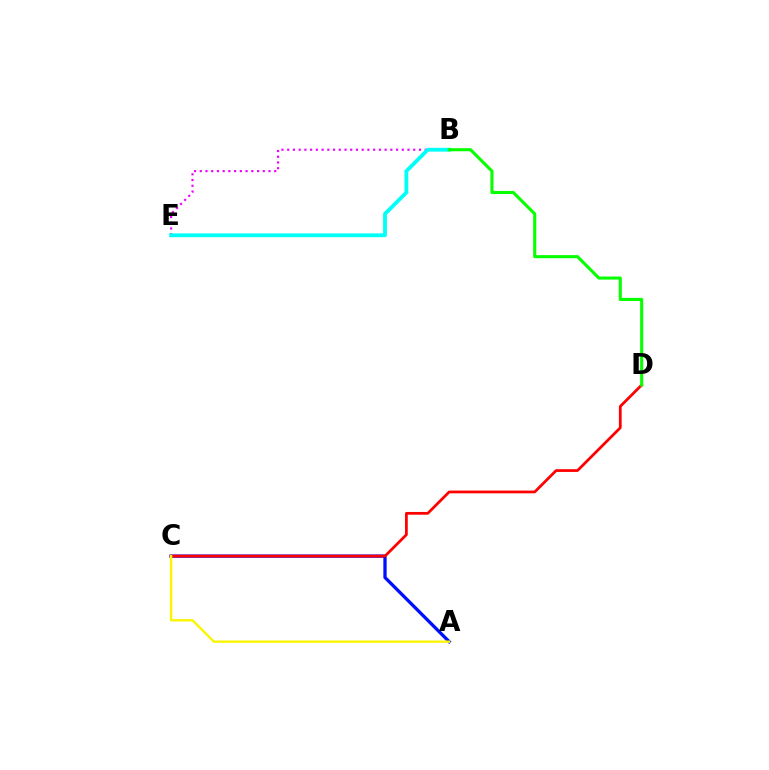{('A', 'C'): [{'color': '#0010ff', 'line_style': 'solid', 'thickness': 2.38}, {'color': '#fcf500', 'line_style': 'solid', 'thickness': 1.7}], ('C', 'D'): [{'color': '#ff0000', 'line_style': 'solid', 'thickness': 1.98}], ('B', 'E'): [{'color': '#ee00ff', 'line_style': 'dotted', 'thickness': 1.56}, {'color': '#00fff6', 'line_style': 'solid', 'thickness': 2.75}], ('B', 'D'): [{'color': '#08ff00', 'line_style': 'solid', 'thickness': 2.22}]}